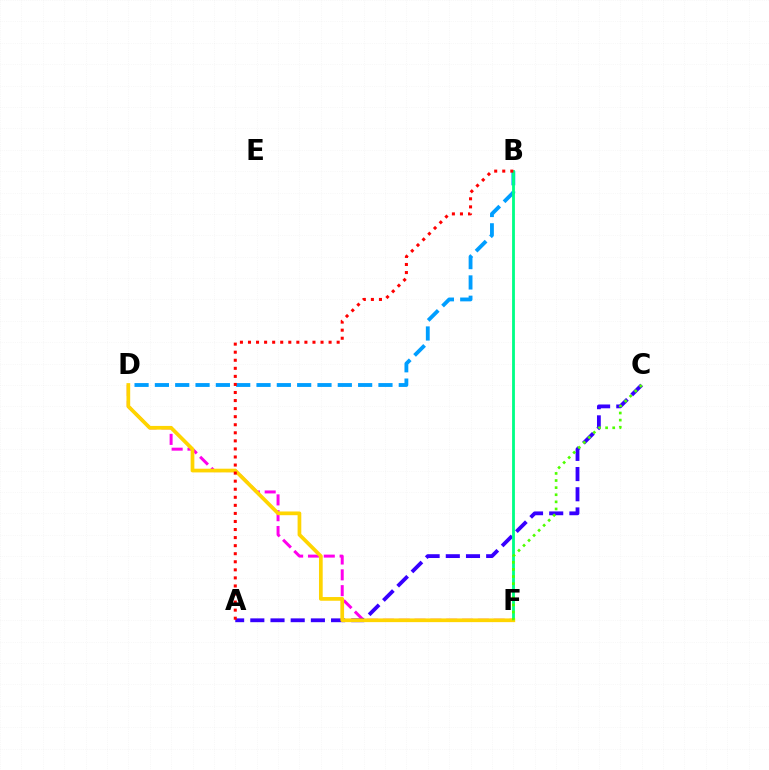{('D', 'F'): [{'color': '#ff00ed', 'line_style': 'dashed', 'thickness': 2.15}, {'color': '#ffd500', 'line_style': 'solid', 'thickness': 2.68}], ('A', 'C'): [{'color': '#3700ff', 'line_style': 'dashed', 'thickness': 2.74}], ('B', 'D'): [{'color': '#009eff', 'line_style': 'dashed', 'thickness': 2.76}], ('B', 'F'): [{'color': '#00ff86', 'line_style': 'solid', 'thickness': 2.04}], ('A', 'B'): [{'color': '#ff0000', 'line_style': 'dotted', 'thickness': 2.19}], ('C', 'F'): [{'color': '#4fff00', 'line_style': 'dotted', 'thickness': 1.93}]}